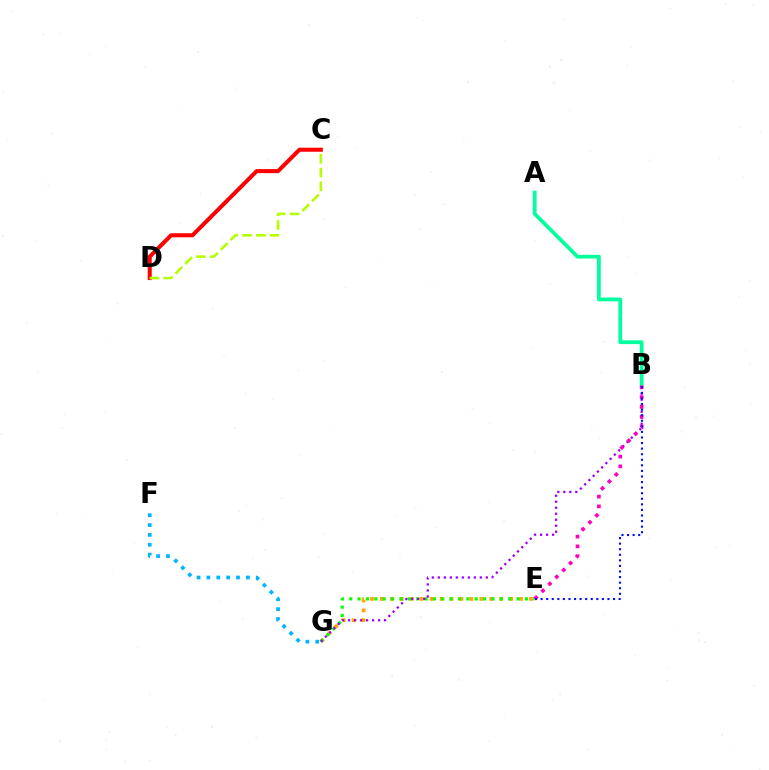{('A', 'B'): [{'color': '#00ff9d', 'line_style': 'solid', 'thickness': 2.71}], ('C', 'D'): [{'color': '#ff0000', 'line_style': 'solid', 'thickness': 2.91}, {'color': '#b3ff00', 'line_style': 'dashed', 'thickness': 1.87}], ('E', 'G'): [{'color': '#ffa500', 'line_style': 'dotted', 'thickness': 2.7}, {'color': '#08ff00', 'line_style': 'dotted', 'thickness': 2.27}], ('B', 'G'): [{'color': '#9b00ff', 'line_style': 'dotted', 'thickness': 1.63}], ('B', 'E'): [{'color': '#ff00bd', 'line_style': 'dotted', 'thickness': 2.65}, {'color': '#0010ff', 'line_style': 'dotted', 'thickness': 1.51}], ('F', 'G'): [{'color': '#00b5ff', 'line_style': 'dotted', 'thickness': 2.68}]}